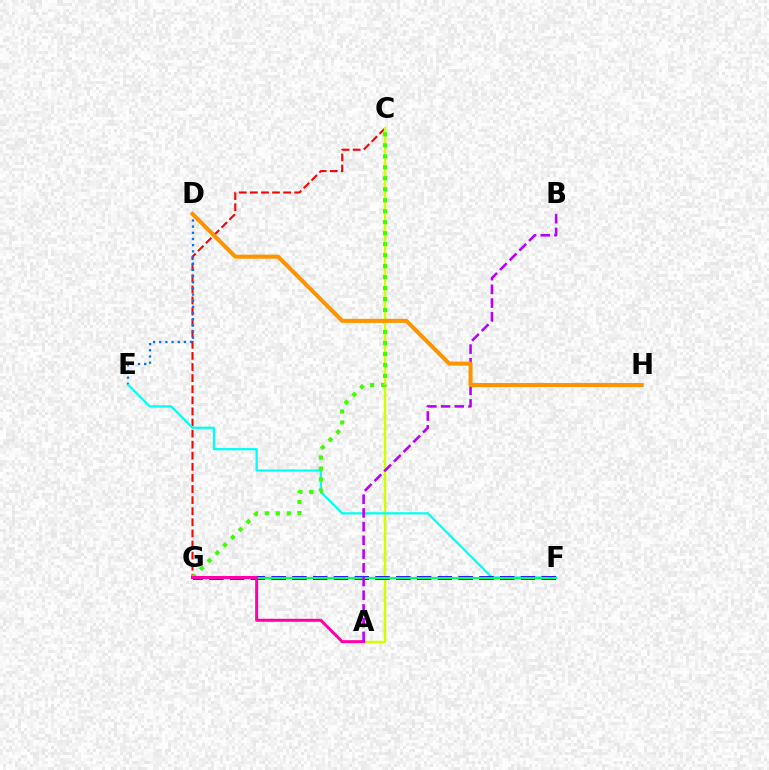{('C', 'G'): [{'color': '#ff0000', 'line_style': 'dashed', 'thickness': 1.51}, {'color': '#3dff00', 'line_style': 'dotted', 'thickness': 2.98}], ('A', 'C'): [{'color': '#d1ff00', 'line_style': 'solid', 'thickness': 1.79}], ('D', 'E'): [{'color': '#0074ff', 'line_style': 'dotted', 'thickness': 1.68}], ('E', 'F'): [{'color': '#00fff6', 'line_style': 'solid', 'thickness': 1.61}], ('F', 'G'): [{'color': '#2500ff', 'line_style': 'dashed', 'thickness': 2.82}, {'color': '#00ff5c', 'line_style': 'solid', 'thickness': 1.59}], ('A', 'G'): [{'color': '#ff00ac', 'line_style': 'solid', 'thickness': 2.17}], ('A', 'B'): [{'color': '#b900ff', 'line_style': 'dashed', 'thickness': 1.86}], ('D', 'H'): [{'color': '#ff9400', 'line_style': 'solid', 'thickness': 2.91}]}